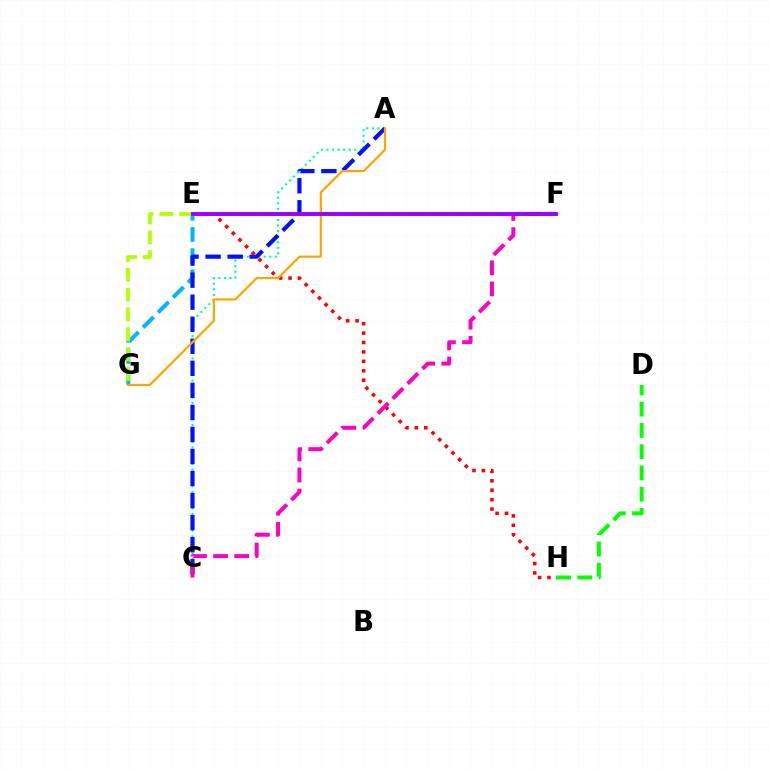{('E', 'G'): [{'color': '#00b5ff', 'line_style': 'dashed', 'thickness': 2.88}, {'color': '#b3ff00', 'line_style': 'dashed', 'thickness': 2.69}], ('A', 'C'): [{'color': '#00ff9d', 'line_style': 'dotted', 'thickness': 1.51}, {'color': '#0010ff', 'line_style': 'dashed', 'thickness': 2.99}], ('E', 'H'): [{'color': '#ff0000', 'line_style': 'dotted', 'thickness': 2.56}], ('A', 'G'): [{'color': '#ffa500', 'line_style': 'solid', 'thickness': 1.59}], ('C', 'F'): [{'color': '#ff00bd', 'line_style': 'dashed', 'thickness': 2.86}], ('E', 'F'): [{'color': '#9b00ff', 'line_style': 'solid', 'thickness': 2.82}], ('D', 'H'): [{'color': '#08ff00', 'line_style': 'dashed', 'thickness': 2.89}]}